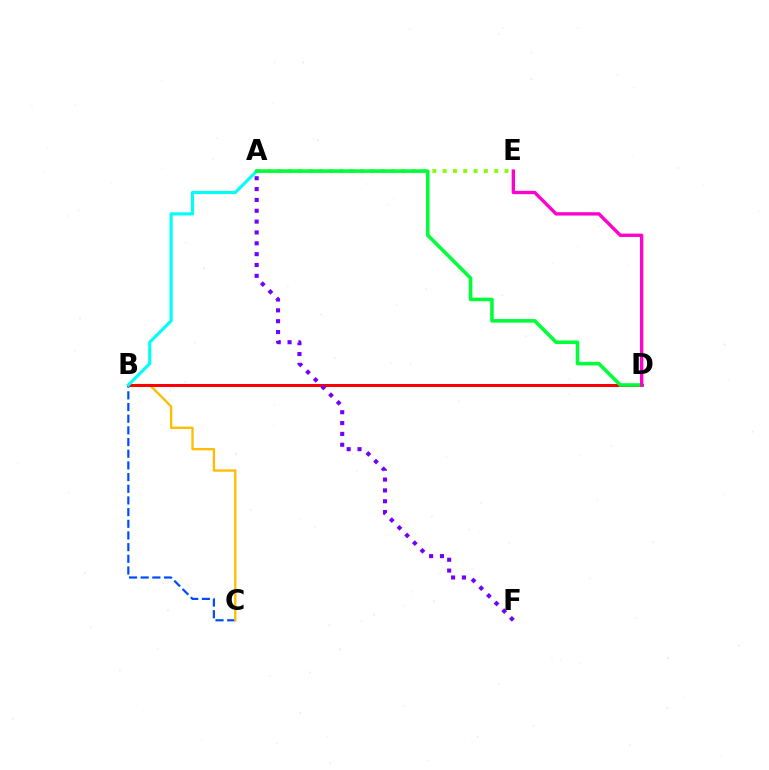{('B', 'C'): [{'color': '#004bff', 'line_style': 'dashed', 'thickness': 1.59}, {'color': '#ffbd00', 'line_style': 'solid', 'thickness': 1.68}], ('A', 'E'): [{'color': '#84ff00', 'line_style': 'dotted', 'thickness': 2.8}], ('B', 'D'): [{'color': '#ff0000', 'line_style': 'solid', 'thickness': 2.15}], ('A', 'B'): [{'color': '#00fff6', 'line_style': 'solid', 'thickness': 2.27}], ('A', 'D'): [{'color': '#00ff39', 'line_style': 'solid', 'thickness': 2.57}], ('A', 'F'): [{'color': '#7200ff', 'line_style': 'dotted', 'thickness': 2.95}], ('D', 'E'): [{'color': '#ff00cf', 'line_style': 'solid', 'thickness': 2.42}]}